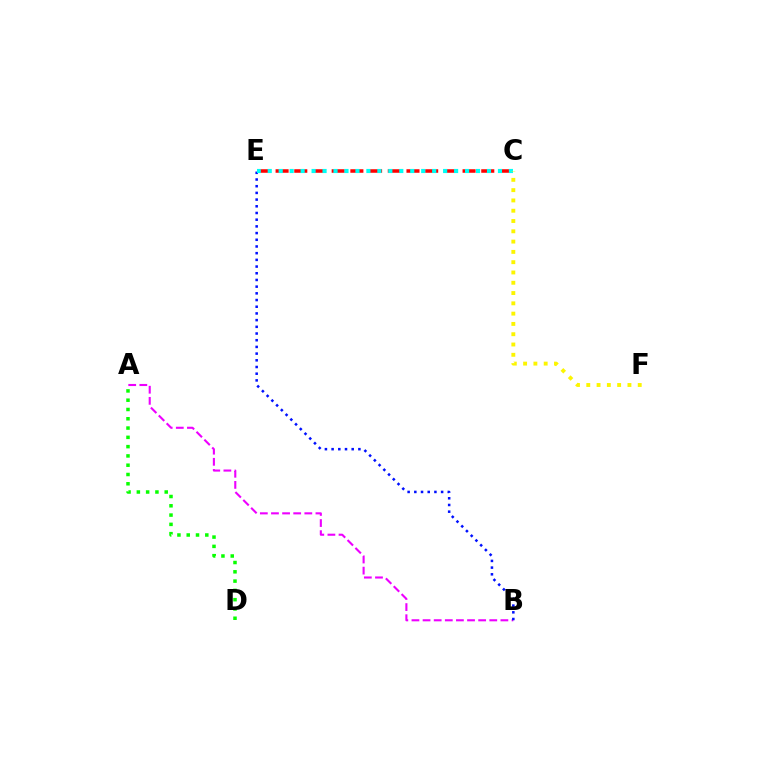{('A', 'B'): [{'color': '#ee00ff', 'line_style': 'dashed', 'thickness': 1.51}], ('B', 'E'): [{'color': '#0010ff', 'line_style': 'dotted', 'thickness': 1.82}], ('A', 'D'): [{'color': '#08ff00', 'line_style': 'dotted', 'thickness': 2.52}], ('C', 'E'): [{'color': '#ff0000', 'line_style': 'dashed', 'thickness': 2.54}, {'color': '#00fff6', 'line_style': 'dotted', 'thickness': 2.98}], ('C', 'F'): [{'color': '#fcf500', 'line_style': 'dotted', 'thickness': 2.8}]}